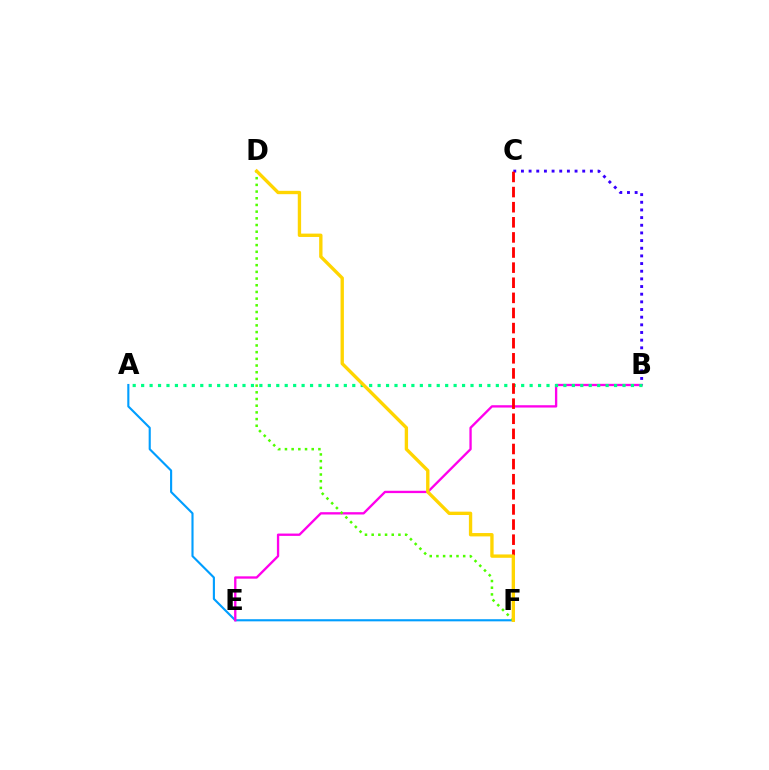{('A', 'F'): [{'color': '#009eff', 'line_style': 'solid', 'thickness': 1.53}], ('B', 'E'): [{'color': '#ff00ed', 'line_style': 'solid', 'thickness': 1.68}], ('B', 'C'): [{'color': '#3700ff', 'line_style': 'dotted', 'thickness': 2.08}], ('A', 'B'): [{'color': '#00ff86', 'line_style': 'dotted', 'thickness': 2.29}], ('D', 'F'): [{'color': '#4fff00', 'line_style': 'dotted', 'thickness': 1.82}, {'color': '#ffd500', 'line_style': 'solid', 'thickness': 2.41}], ('C', 'F'): [{'color': '#ff0000', 'line_style': 'dashed', 'thickness': 2.05}]}